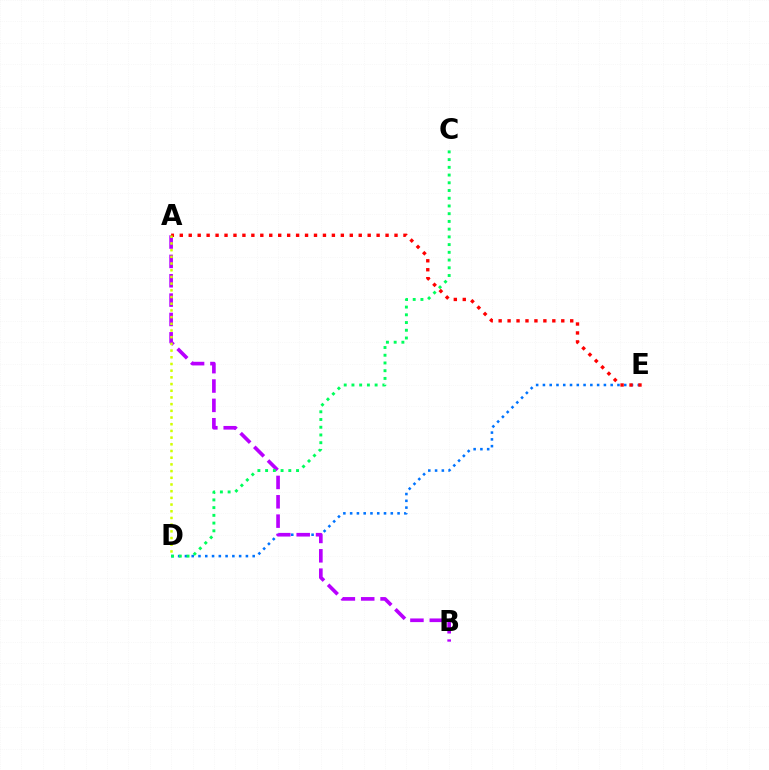{('D', 'E'): [{'color': '#0074ff', 'line_style': 'dotted', 'thickness': 1.84}], ('A', 'B'): [{'color': '#b900ff', 'line_style': 'dashed', 'thickness': 2.63}], ('A', 'E'): [{'color': '#ff0000', 'line_style': 'dotted', 'thickness': 2.43}], ('C', 'D'): [{'color': '#00ff5c', 'line_style': 'dotted', 'thickness': 2.1}], ('A', 'D'): [{'color': '#d1ff00', 'line_style': 'dotted', 'thickness': 1.82}]}